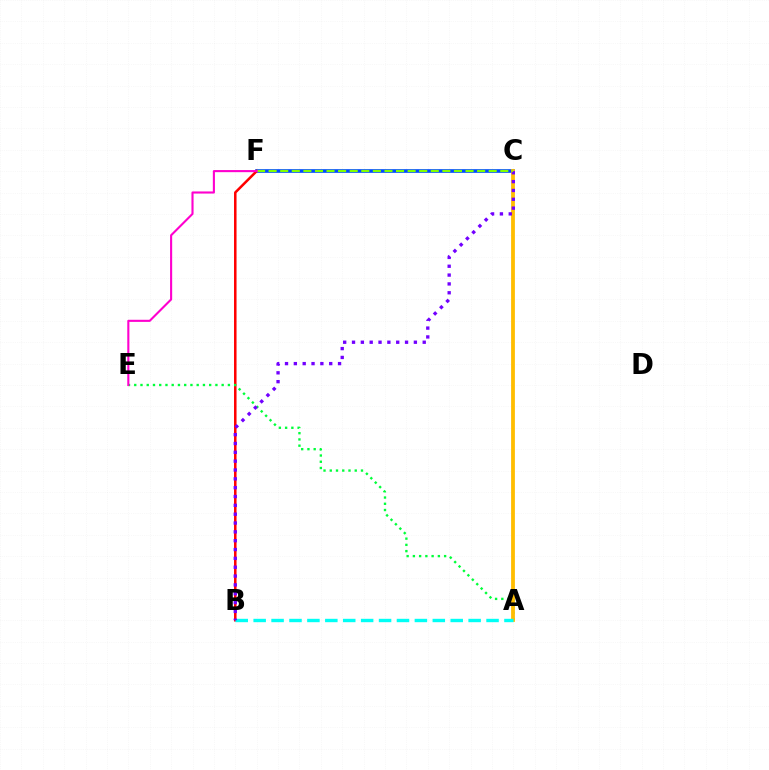{('C', 'F'): [{'color': '#004bff', 'line_style': 'solid', 'thickness': 2.64}, {'color': '#84ff00', 'line_style': 'dashed', 'thickness': 1.57}], ('B', 'F'): [{'color': '#ff0000', 'line_style': 'solid', 'thickness': 1.82}], ('A', 'E'): [{'color': '#00ff39', 'line_style': 'dotted', 'thickness': 1.7}], ('A', 'C'): [{'color': '#ffbd00', 'line_style': 'solid', 'thickness': 2.73}], ('A', 'B'): [{'color': '#00fff6', 'line_style': 'dashed', 'thickness': 2.43}], ('B', 'C'): [{'color': '#7200ff', 'line_style': 'dotted', 'thickness': 2.4}], ('E', 'F'): [{'color': '#ff00cf', 'line_style': 'solid', 'thickness': 1.52}]}